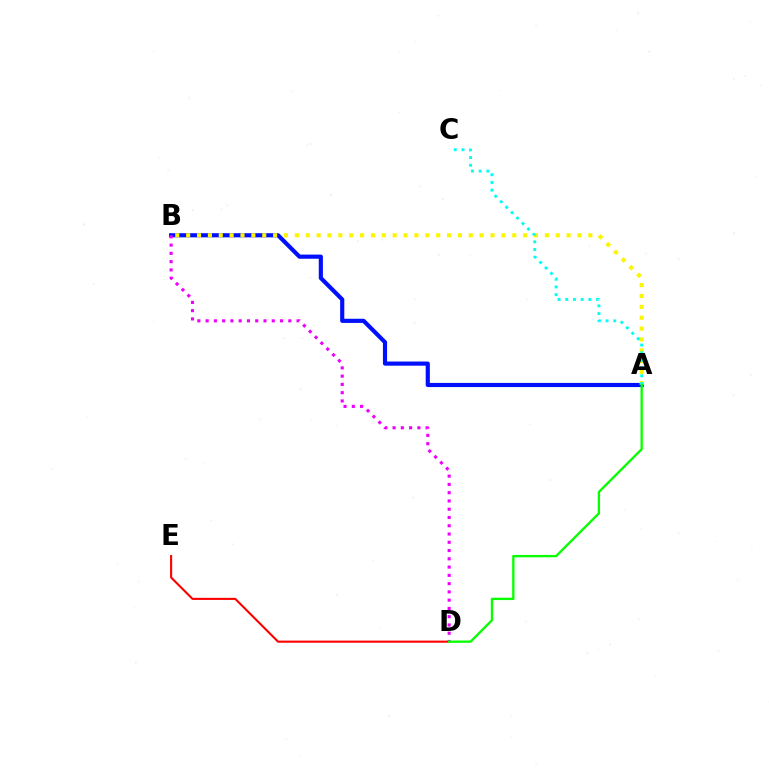{('A', 'B'): [{'color': '#0010ff', 'line_style': 'solid', 'thickness': 2.99}, {'color': '#fcf500', 'line_style': 'dotted', 'thickness': 2.95}], ('D', 'E'): [{'color': '#ff0000', 'line_style': 'solid', 'thickness': 1.51}], ('B', 'D'): [{'color': '#ee00ff', 'line_style': 'dotted', 'thickness': 2.25}], ('A', 'C'): [{'color': '#00fff6', 'line_style': 'dotted', 'thickness': 2.1}], ('A', 'D'): [{'color': '#08ff00', 'line_style': 'solid', 'thickness': 1.68}]}